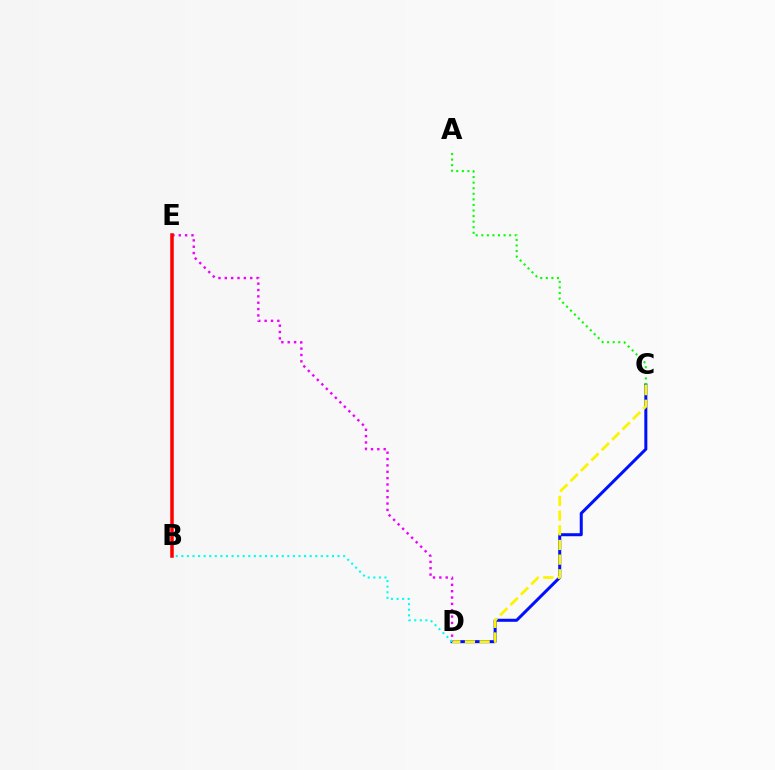{('C', 'D'): [{'color': '#0010ff', 'line_style': 'solid', 'thickness': 2.18}, {'color': '#fcf500', 'line_style': 'dashed', 'thickness': 1.99}], ('D', 'E'): [{'color': '#ee00ff', 'line_style': 'dotted', 'thickness': 1.73}], ('A', 'C'): [{'color': '#08ff00', 'line_style': 'dotted', 'thickness': 1.51}], ('B', 'E'): [{'color': '#ff0000', 'line_style': 'solid', 'thickness': 2.53}], ('B', 'D'): [{'color': '#00fff6', 'line_style': 'dotted', 'thickness': 1.52}]}